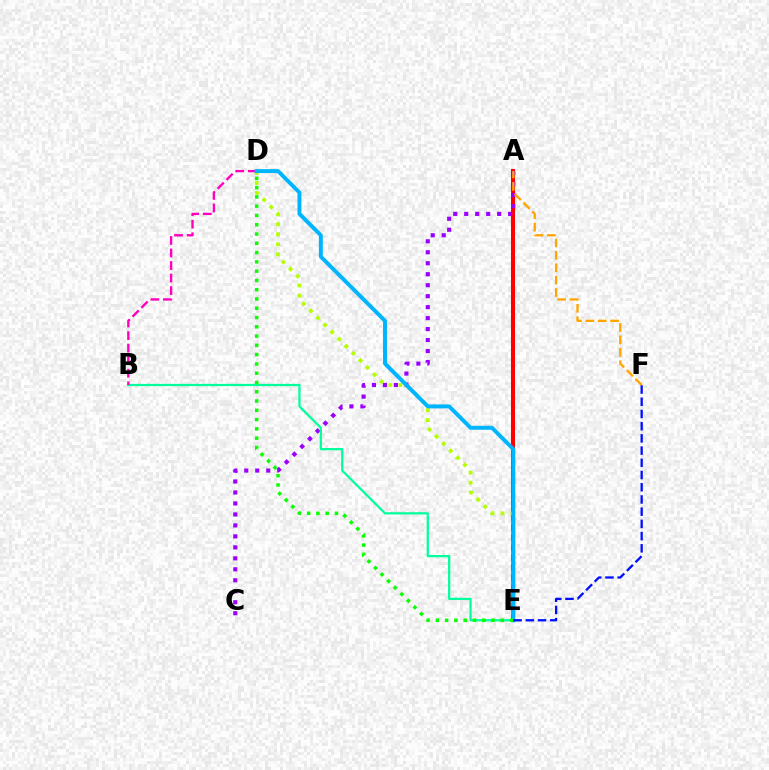{('A', 'E'): [{'color': '#ff0000', 'line_style': 'solid', 'thickness': 2.92}], ('A', 'C'): [{'color': '#9b00ff', 'line_style': 'dotted', 'thickness': 2.98}], ('D', 'E'): [{'color': '#b3ff00', 'line_style': 'dotted', 'thickness': 2.72}, {'color': '#00b5ff', 'line_style': 'solid', 'thickness': 2.84}, {'color': '#08ff00', 'line_style': 'dotted', 'thickness': 2.52}], ('B', 'E'): [{'color': '#00ff9d', 'line_style': 'solid', 'thickness': 1.62}], ('B', 'D'): [{'color': '#ff00bd', 'line_style': 'dashed', 'thickness': 1.7}], ('A', 'F'): [{'color': '#ffa500', 'line_style': 'dashed', 'thickness': 1.68}], ('E', 'F'): [{'color': '#0010ff', 'line_style': 'dashed', 'thickness': 1.66}]}